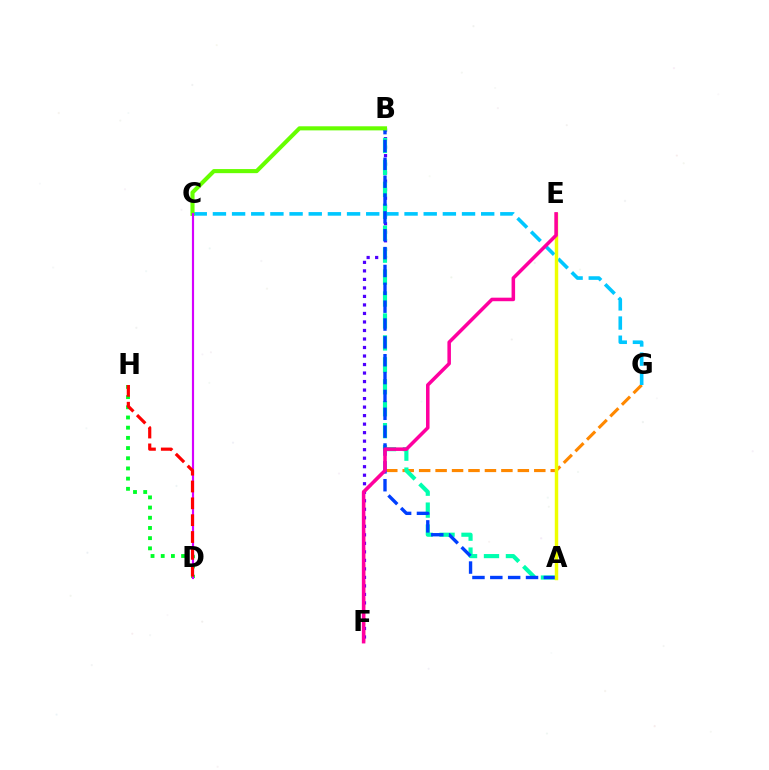{('F', 'G'): [{'color': '#ff8800', 'line_style': 'dashed', 'thickness': 2.23}], ('B', 'F'): [{'color': '#4f00ff', 'line_style': 'dotted', 'thickness': 2.31}], ('A', 'B'): [{'color': '#00ffaf', 'line_style': 'dashed', 'thickness': 2.98}, {'color': '#003fff', 'line_style': 'dashed', 'thickness': 2.43}], ('C', 'G'): [{'color': '#00c7ff', 'line_style': 'dashed', 'thickness': 2.6}], ('D', 'H'): [{'color': '#00ff27', 'line_style': 'dotted', 'thickness': 2.77}, {'color': '#ff0000', 'line_style': 'dashed', 'thickness': 2.29}], ('A', 'E'): [{'color': '#eeff00', 'line_style': 'solid', 'thickness': 2.48}], ('E', 'F'): [{'color': '#ff00a0', 'line_style': 'solid', 'thickness': 2.54}], ('B', 'C'): [{'color': '#66ff00', 'line_style': 'solid', 'thickness': 2.94}], ('C', 'D'): [{'color': '#d600ff', 'line_style': 'solid', 'thickness': 1.56}]}